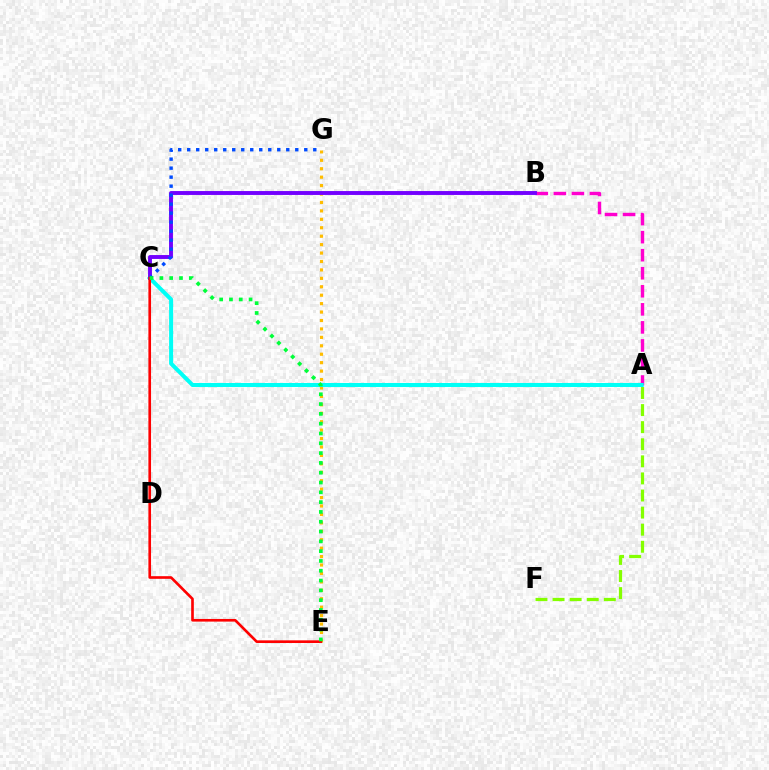{('E', 'G'): [{'color': '#ffbd00', 'line_style': 'dotted', 'thickness': 2.29}], ('A', 'B'): [{'color': '#ff00cf', 'line_style': 'dashed', 'thickness': 2.45}], ('A', 'C'): [{'color': '#00fff6', 'line_style': 'solid', 'thickness': 2.9}], ('B', 'C'): [{'color': '#7200ff', 'line_style': 'solid', 'thickness': 2.81}], ('C', 'G'): [{'color': '#004bff', 'line_style': 'dotted', 'thickness': 2.45}], ('C', 'E'): [{'color': '#ff0000', 'line_style': 'solid', 'thickness': 1.9}, {'color': '#00ff39', 'line_style': 'dotted', 'thickness': 2.66}], ('A', 'F'): [{'color': '#84ff00', 'line_style': 'dashed', 'thickness': 2.32}]}